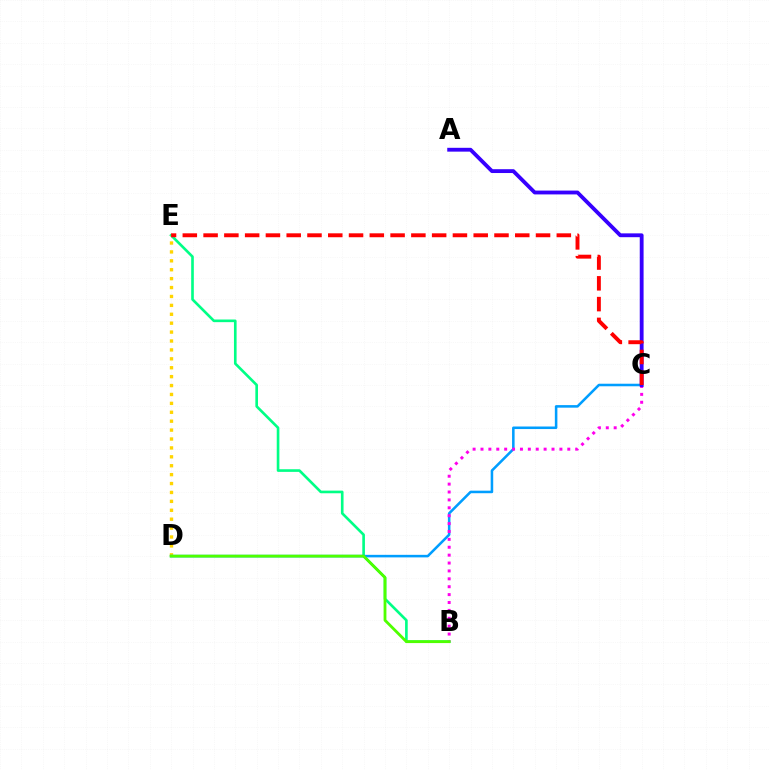{('B', 'E'): [{'color': '#00ff86', 'line_style': 'solid', 'thickness': 1.9}], ('D', 'E'): [{'color': '#ffd500', 'line_style': 'dotted', 'thickness': 2.42}], ('C', 'D'): [{'color': '#009eff', 'line_style': 'solid', 'thickness': 1.83}], ('B', 'C'): [{'color': '#ff00ed', 'line_style': 'dotted', 'thickness': 2.14}], ('A', 'C'): [{'color': '#3700ff', 'line_style': 'solid', 'thickness': 2.76}], ('B', 'D'): [{'color': '#4fff00', 'line_style': 'solid', 'thickness': 2.02}], ('C', 'E'): [{'color': '#ff0000', 'line_style': 'dashed', 'thickness': 2.82}]}